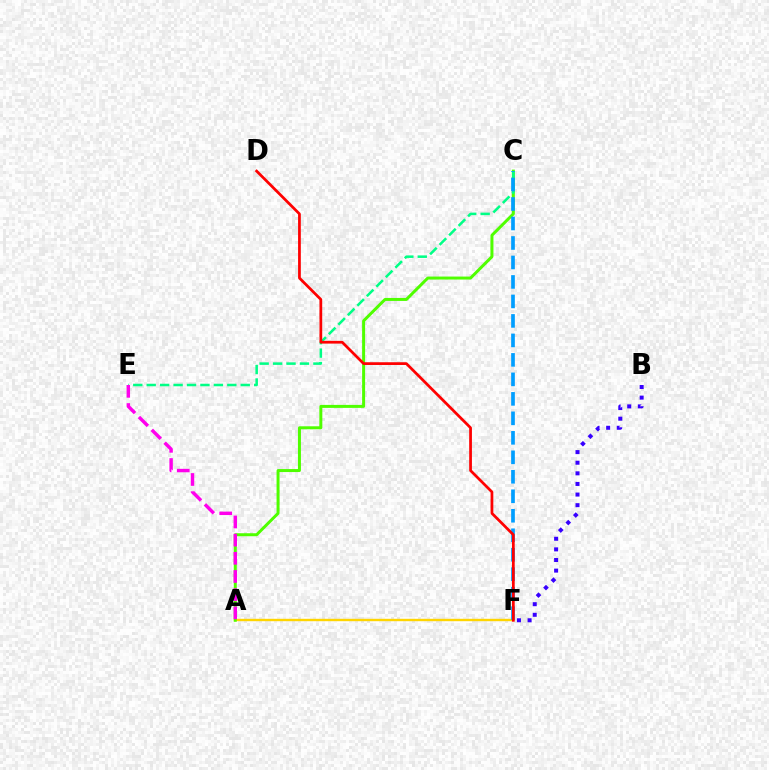{('A', 'F'): [{'color': '#ffd500', 'line_style': 'solid', 'thickness': 1.73}], ('A', 'C'): [{'color': '#4fff00', 'line_style': 'solid', 'thickness': 2.15}], ('C', 'E'): [{'color': '#00ff86', 'line_style': 'dashed', 'thickness': 1.82}], ('C', 'F'): [{'color': '#009eff', 'line_style': 'dashed', 'thickness': 2.65}], ('B', 'F'): [{'color': '#3700ff', 'line_style': 'dotted', 'thickness': 2.88}], ('D', 'F'): [{'color': '#ff0000', 'line_style': 'solid', 'thickness': 1.97}], ('A', 'E'): [{'color': '#ff00ed', 'line_style': 'dashed', 'thickness': 2.47}]}